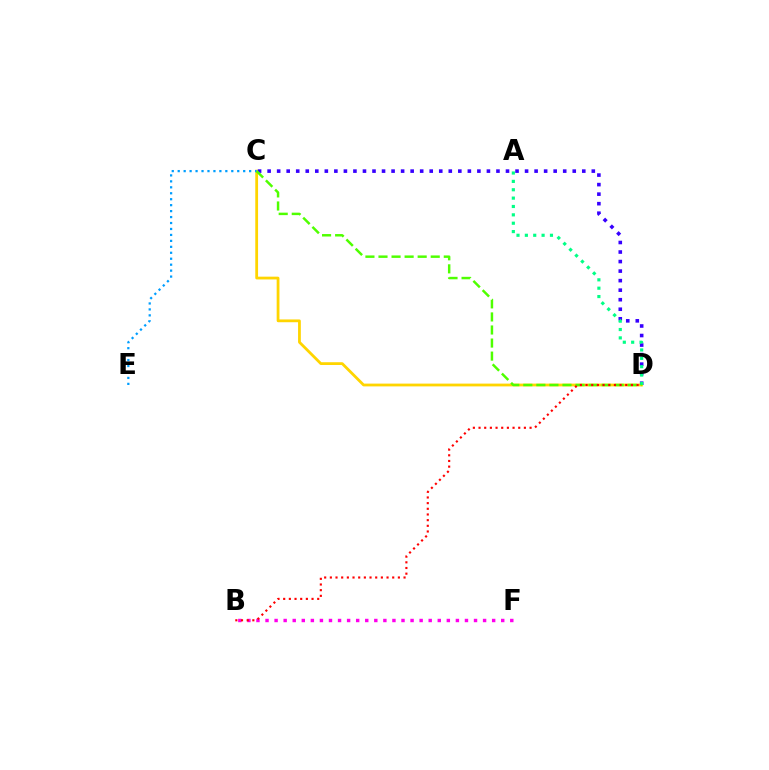{('B', 'F'): [{'color': '#ff00ed', 'line_style': 'dotted', 'thickness': 2.46}], ('C', 'D'): [{'color': '#ffd500', 'line_style': 'solid', 'thickness': 2.01}, {'color': '#3700ff', 'line_style': 'dotted', 'thickness': 2.59}, {'color': '#4fff00', 'line_style': 'dashed', 'thickness': 1.77}], ('C', 'E'): [{'color': '#009eff', 'line_style': 'dotted', 'thickness': 1.62}], ('A', 'D'): [{'color': '#00ff86', 'line_style': 'dotted', 'thickness': 2.27}], ('B', 'D'): [{'color': '#ff0000', 'line_style': 'dotted', 'thickness': 1.54}]}